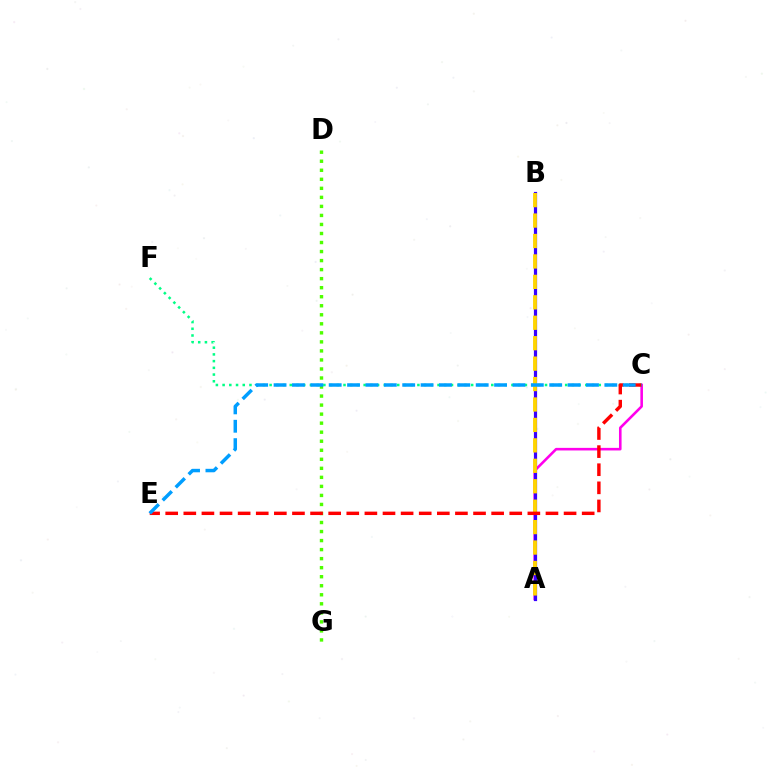{('D', 'G'): [{'color': '#4fff00', 'line_style': 'dotted', 'thickness': 2.45}], ('A', 'C'): [{'color': '#ff00ed', 'line_style': 'solid', 'thickness': 1.87}], ('C', 'F'): [{'color': '#00ff86', 'line_style': 'dotted', 'thickness': 1.83}], ('A', 'B'): [{'color': '#3700ff', 'line_style': 'solid', 'thickness': 2.31}, {'color': '#ffd500', 'line_style': 'dashed', 'thickness': 2.78}], ('C', 'E'): [{'color': '#ff0000', 'line_style': 'dashed', 'thickness': 2.46}, {'color': '#009eff', 'line_style': 'dashed', 'thickness': 2.5}]}